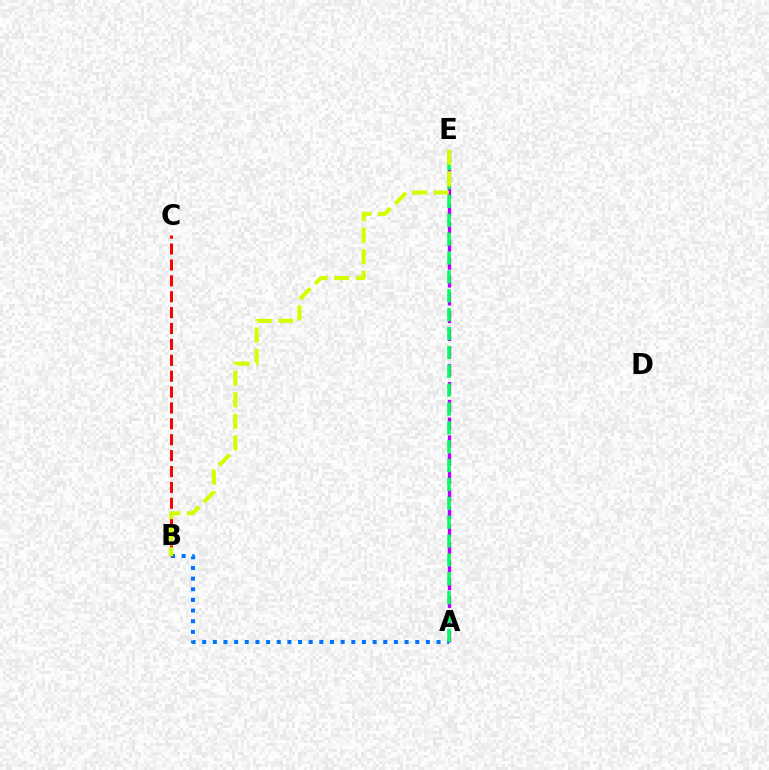{('A', 'B'): [{'color': '#0074ff', 'line_style': 'dotted', 'thickness': 2.89}], ('A', 'E'): [{'color': '#b900ff', 'line_style': 'dashed', 'thickness': 2.42}, {'color': '#00ff5c', 'line_style': 'dashed', 'thickness': 2.56}], ('B', 'C'): [{'color': '#ff0000', 'line_style': 'dashed', 'thickness': 2.16}], ('B', 'E'): [{'color': '#d1ff00', 'line_style': 'dashed', 'thickness': 2.93}]}